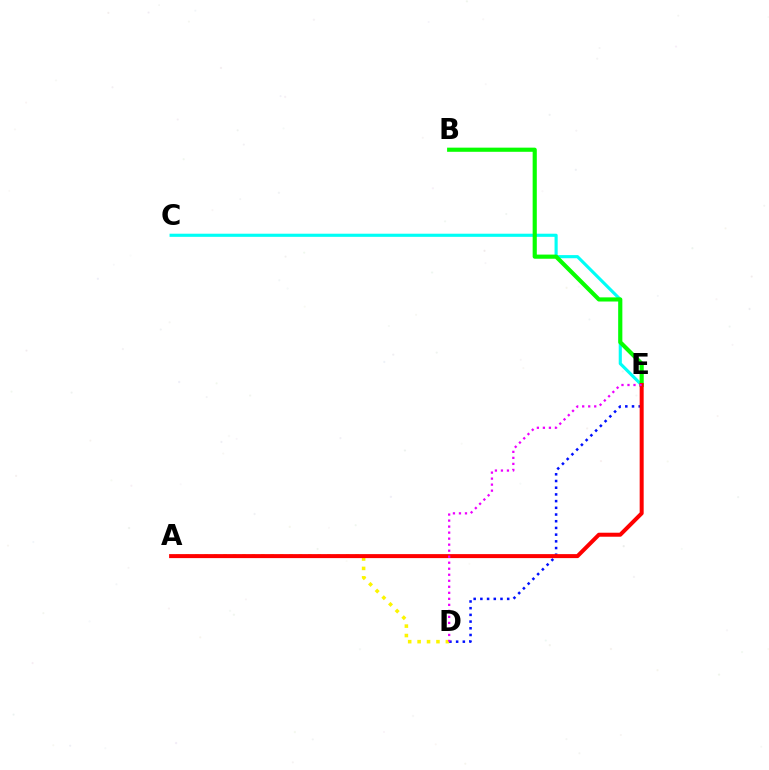{('C', 'E'): [{'color': '#00fff6', 'line_style': 'solid', 'thickness': 2.25}], ('A', 'D'): [{'color': '#fcf500', 'line_style': 'dotted', 'thickness': 2.56}], ('D', 'E'): [{'color': '#0010ff', 'line_style': 'dotted', 'thickness': 1.82}, {'color': '#ee00ff', 'line_style': 'dotted', 'thickness': 1.64}], ('B', 'E'): [{'color': '#08ff00', 'line_style': 'solid', 'thickness': 2.99}], ('A', 'E'): [{'color': '#ff0000', 'line_style': 'solid', 'thickness': 2.88}]}